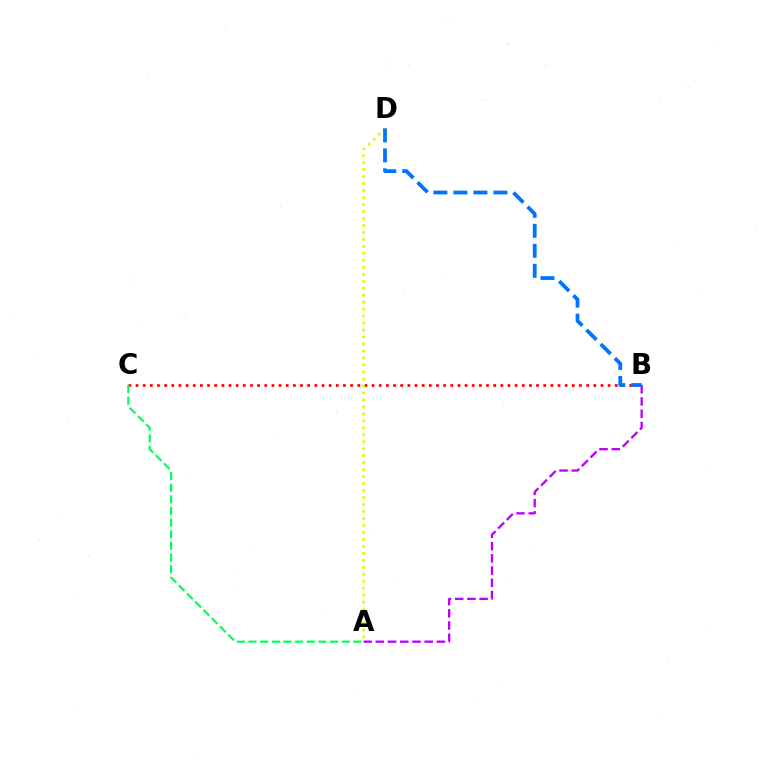{('B', 'C'): [{'color': '#ff0000', 'line_style': 'dotted', 'thickness': 1.94}], ('A', 'C'): [{'color': '#00ff5c', 'line_style': 'dashed', 'thickness': 1.58}], ('A', 'B'): [{'color': '#b900ff', 'line_style': 'dashed', 'thickness': 1.66}], ('A', 'D'): [{'color': '#d1ff00', 'line_style': 'dotted', 'thickness': 1.9}], ('B', 'D'): [{'color': '#0074ff', 'line_style': 'dashed', 'thickness': 2.72}]}